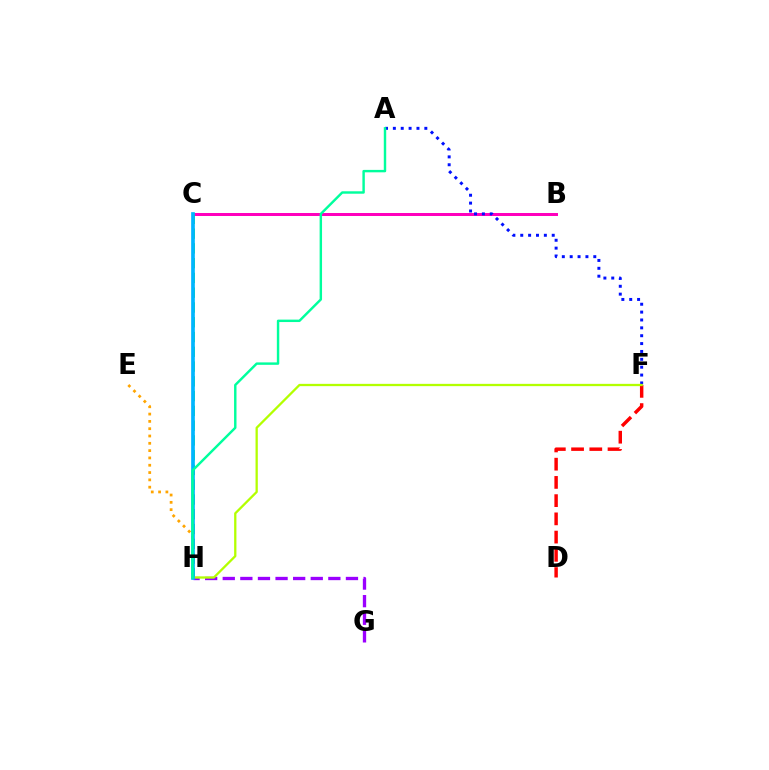{('B', 'C'): [{'color': '#ff00bd', 'line_style': 'solid', 'thickness': 2.15}], ('D', 'F'): [{'color': '#ff0000', 'line_style': 'dashed', 'thickness': 2.48}], ('A', 'F'): [{'color': '#0010ff', 'line_style': 'dotted', 'thickness': 2.14}], ('E', 'H'): [{'color': '#ffa500', 'line_style': 'dotted', 'thickness': 1.99}], ('C', 'H'): [{'color': '#08ff00', 'line_style': 'dashed', 'thickness': 2.01}, {'color': '#00b5ff', 'line_style': 'solid', 'thickness': 2.66}], ('G', 'H'): [{'color': '#9b00ff', 'line_style': 'dashed', 'thickness': 2.39}], ('F', 'H'): [{'color': '#b3ff00', 'line_style': 'solid', 'thickness': 1.65}], ('A', 'H'): [{'color': '#00ff9d', 'line_style': 'solid', 'thickness': 1.75}]}